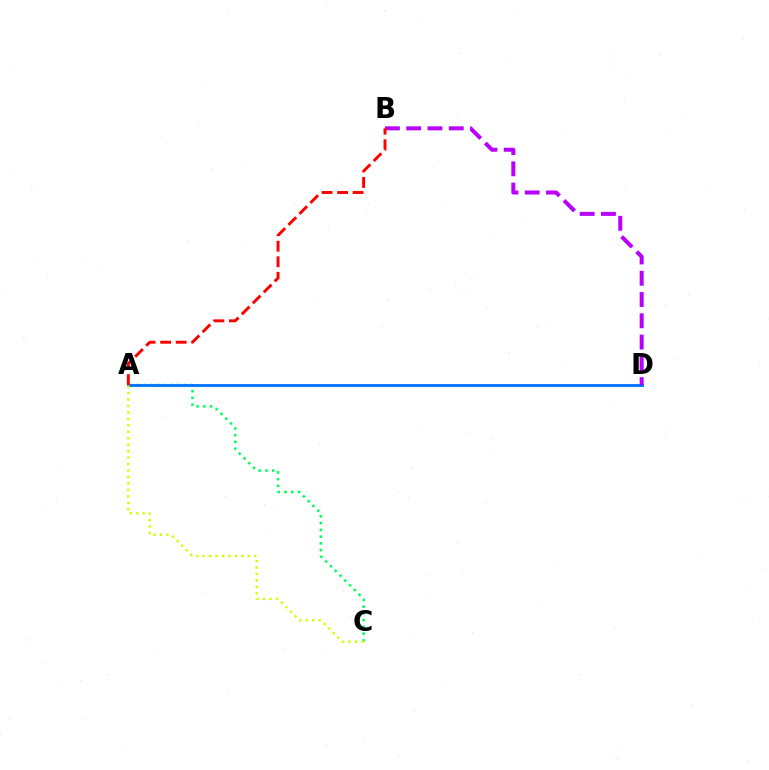{('A', 'C'): [{'color': '#00ff5c', 'line_style': 'dotted', 'thickness': 1.83}, {'color': '#d1ff00', 'line_style': 'dotted', 'thickness': 1.75}], ('A', 'D'): [{'color': '#0074ff', 'line_style': 'solid', 'thickness': 2.06}], ('B', 'D'): [{'color': '#b900ff', 'line_style': 'dashed', 'thickness': 2.89}], ('A', 'B'): [{'color': '#ff0000', 'line_style': 'dashed', 'thickness': 2.11}]}